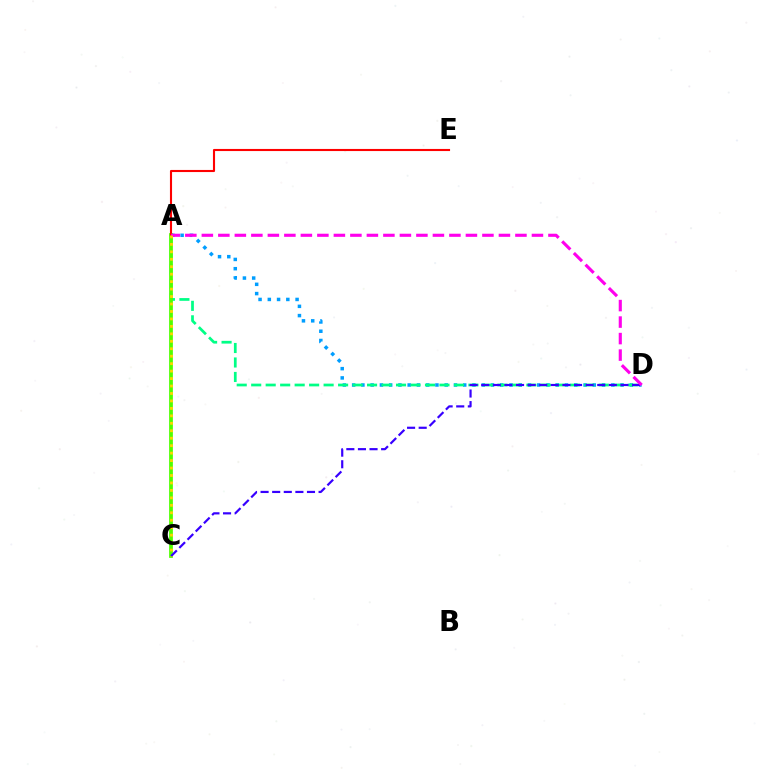{('A', 'D'): [{'color': '#009eff', 'line_style': 'dotted', 'thickness': 2.51}, {'color': '#00ff86', 'line_style': 'dashed', 'thickness': 1.97}, {'color': '#ff00ed', 'line_style': 'dashed', 'thickness': 2.24}], ('A', 'C'): [{'color': '#4fff00', 'line_style': 'solid', 'thickness': 2.71}, {'color': '#ffd500', 'line_style': 'dotted', 'thickness': 2.03}], ('A', 'E'): [{'color': '#ff0000', 'line_style': 'solid', 'thickness': 1.52}], ('C', 'D'): [{'color': '#3700ff', 'line_style': 'dashed', 'thickness': 1.58}]}